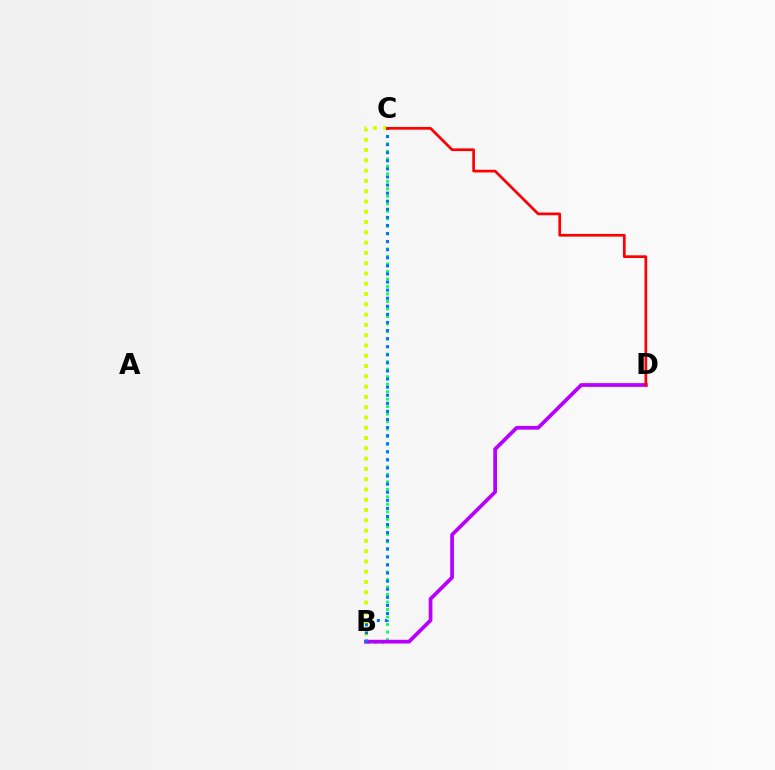{('B', 'C'): [{'color': '#d1ff00', 'line_style': 'dotted', 'thickness': 2.79}, {'color': '#00ff5c', 'line_style': 'dotted', 'thickness': 2.04}, {'color': '#0074ff', 'line_style': 'dotted', 'thickness': 2.2}], ('B', 'D'): [{'color': '#b900ff', 'line_style': 'solid', 'thickness': 2.69}], ('C', 'D'): [{'color': '#ff0000', 'line_style': 'solid', 'thickness': 1.95}]}